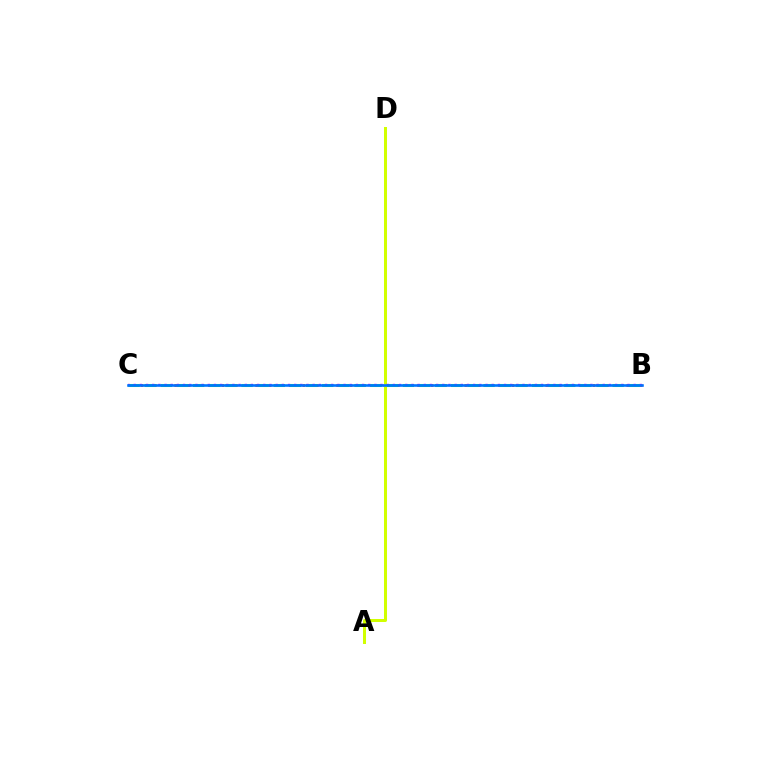{('B', 'C'): [{'color': '#ff0000', 'line_style': 'dotted', 'thickness': 1.83}, {'color': '#00ff5c', 'line_style': 'dashed', 'thickness': 2.19}, {'color': '#b900ff', 'line_style': 'dotted', 'thickness': 1.68}, {'color': '#0074ff', 'line_style': 'solid', 'thickness': 1.87}], ('A', 'D'): [{'color': '#d1ff00', 'line_style': 'solid', 'thickness': 2.17}]}